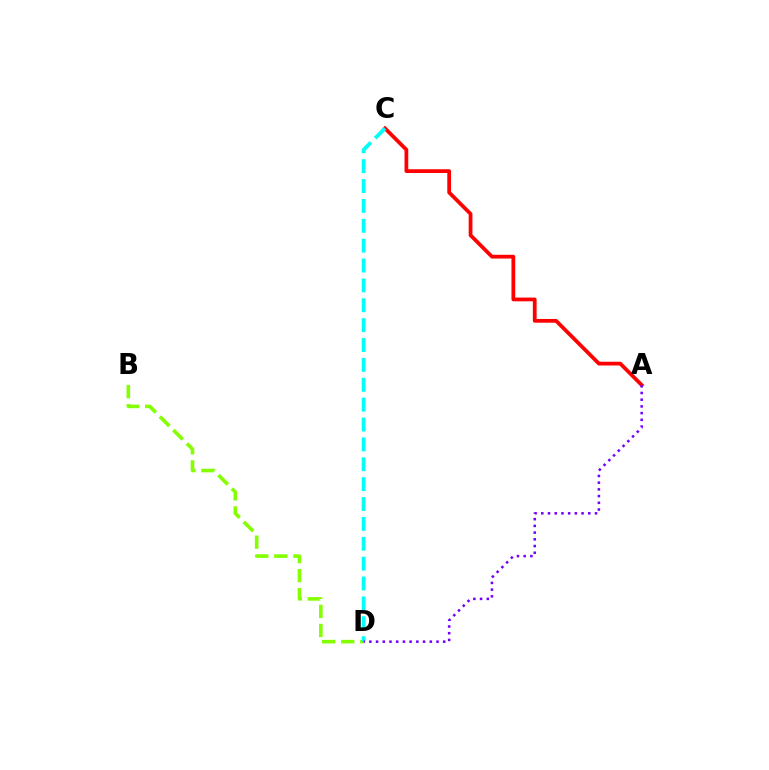{('B', 'D'): [{'color': '#84ff00', 'line_style': 'dashed', 'thickness': 2.59}], ('A', 'C'): [{'color': '#ff0000', 'line_style': 'solid', 'thickness': 2.7}], ('C', 'D'): [{'color': '#00fff6', 'line_style': 'dashed', 'thickness': 2.7}], ('A', 'D'): [{'color': '#7200ff', 'line_style': 'dotted', 'thickness': 1.82}]}